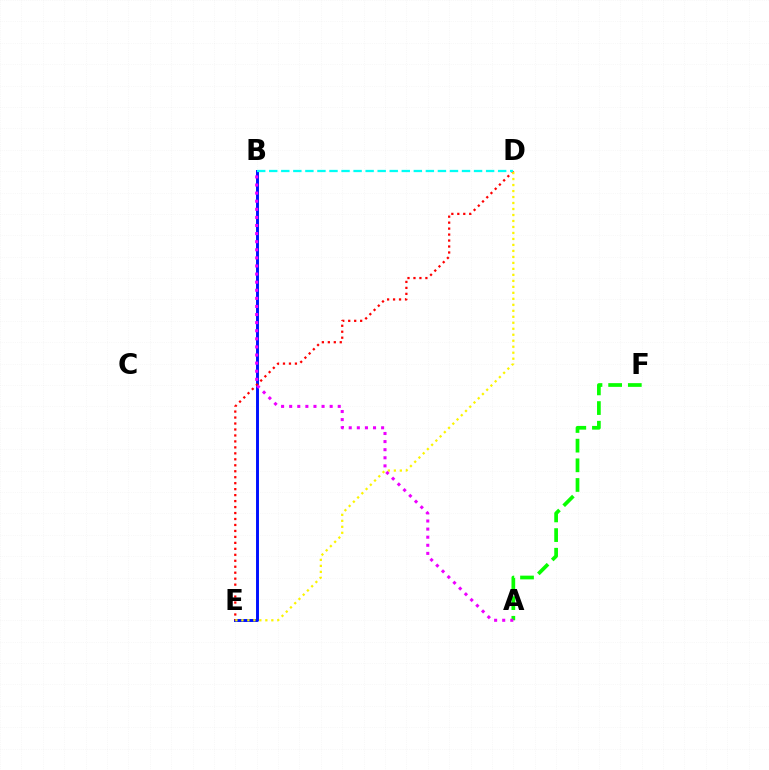{('A', 'F'): [{'color': '#08ff00', 'line_style': 'dashed', 'thickness': 2.67}], ('B', 'E'): [{'color': '#0010ff', 'line_style': 'solid', 'thickness': 2.11}], ('D', 'E'): [{'color': '#ff0000', 'line_style': 'dotted', 'thickness': 1.62}, {'color': '#fcf500', 'line_style': 'dotted', 'thickness': 1.63}], ('B', 'D'): [{'color': '#00fff6', 'line_style': 'dashed', 'thickness': 1.64}], ('A', 'B'): [{'color': '#ee00ff', 'line_style': 'dotted', 'thickness': 2.2}]}